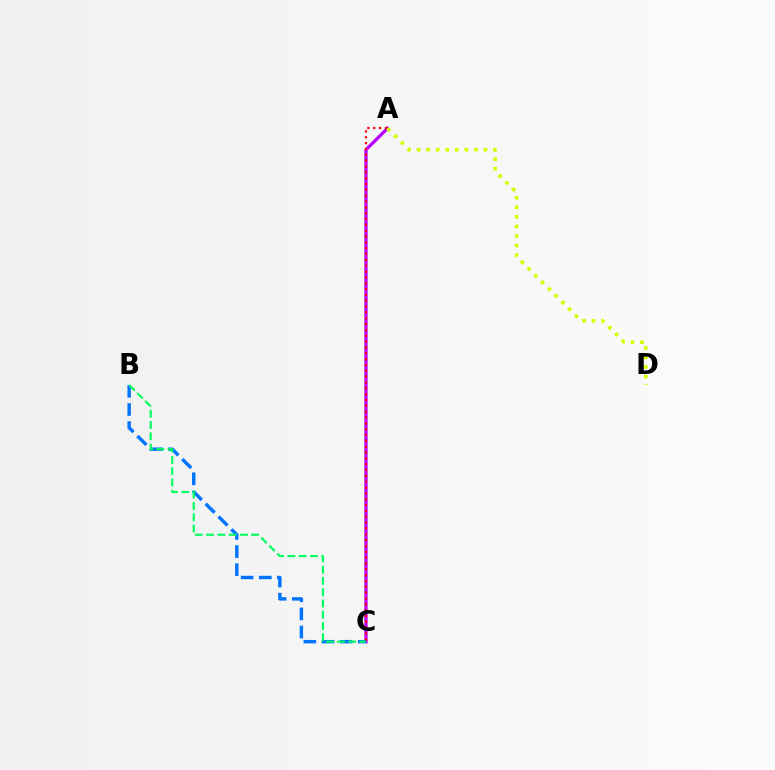{('A', 'C'): [{'color': '#b900ff', 'line_style': 'solid', 'thickness': 2.38}, {'color': '#ff0000', 'line_style': 'dotted', 'thickness': 1.59}], ('B', 'C'): [{'color': '#0074ff', 'line_style': 'dashed', 'thickness': 2.46}, {'color': '#00ff5c', 'line_style': 'dashed', 'thickness': 1.53}], ('A', 'D'): [{'color': '#d1ff00', 'line_style': 'dotted', 'thickness': 2.59}]}